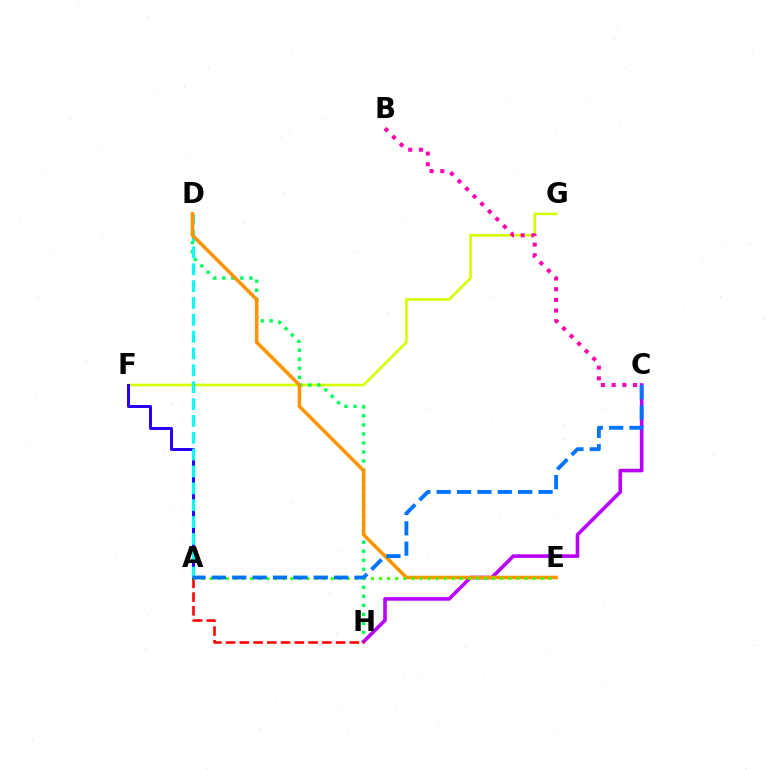{('F', 'G'): [{'color': '#d1ff00', 'line_style': 'solid', 'thickness': 1.87}], ('D', 'H'): [{'color': '#00ff5c', 'line_style': 'dotted', 'thickness': 2.45}], ('A', 'F'): [{'color': '#2500ff', 'line_style': 'solid', 'thickness': 2.14}], ('B', 'C'): [{'color': '#ff00ac', 'line_style': 'dotted', 'thickness': 2.9}], ('A', 'D'): [{'color': '#00fff6', 'line_style': 'dashed', 'thickness': 2.29}], ('C', 'H'): [{'color': '#b900ff', 'line_style': 'solid', 'thickness': 2.59}], ('D', 'E'): [{'color': '#ff9400', 'line_style': 'solid', 'thickness': 2.56}], ('A', 'H'): [{'color': '#ff0000', 'line_style': 'dashed', 'thickness': 1.87}], ('A', 'E'): [{'color': '#3dff00', 'line_style': 'dotted', 'thickness': 2.19}], ('A', 'C'): [{'color': '#0074ff', 'line_style': 'dashed', 'thickness': 2.77}]}